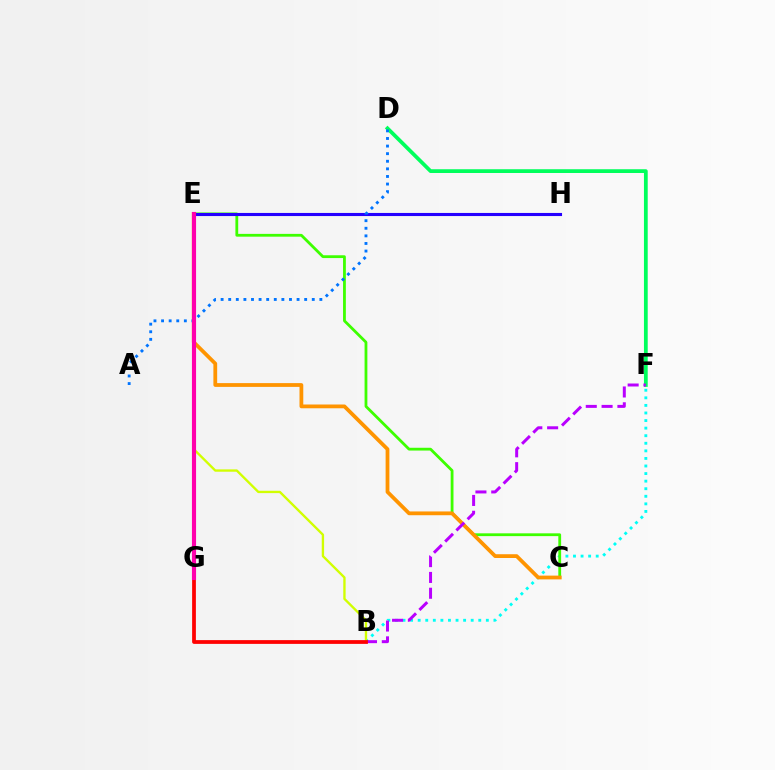{('B', 'F'): [{'color': '#00fff6', 'line_style': 'dotted', 'thickness': 2.06}, {'color': '#b900ff', 'line_style': 'dashed', 'thickness': 2.15}], ('D', 'F'): [{'color': '#00ff5c', 'line_style': 'solid', 'thickness': 2.71}], ('C', 'E'): [{'color': '#3dff00', 'line_style': 'solid', 'thickness': 2.02}, {'color': '#ff9400', 'line_style': 'solid', 'thickness': 2.72}], ('E', 'H'): [{'color': '#2500ff', 'line_style': 'solid', 'thickness': 2.23}], ('A', 'D'): [{'color': '#0074ff', 'line_style': 'dotted', 'thickness': 2.06}], ('B', 'E'): [{'color': '#d1ff00', 'line_style': 'solid', 'thickness': 1.69}], ('B', 'G'): [{'color': '#ff0000', 'line_style': 'solid', 'thickness': 2.71}], ('E', 'G'): [{'color': '#ff00ac', 'line_style': 'solid', 'thickness': 2.97}]}